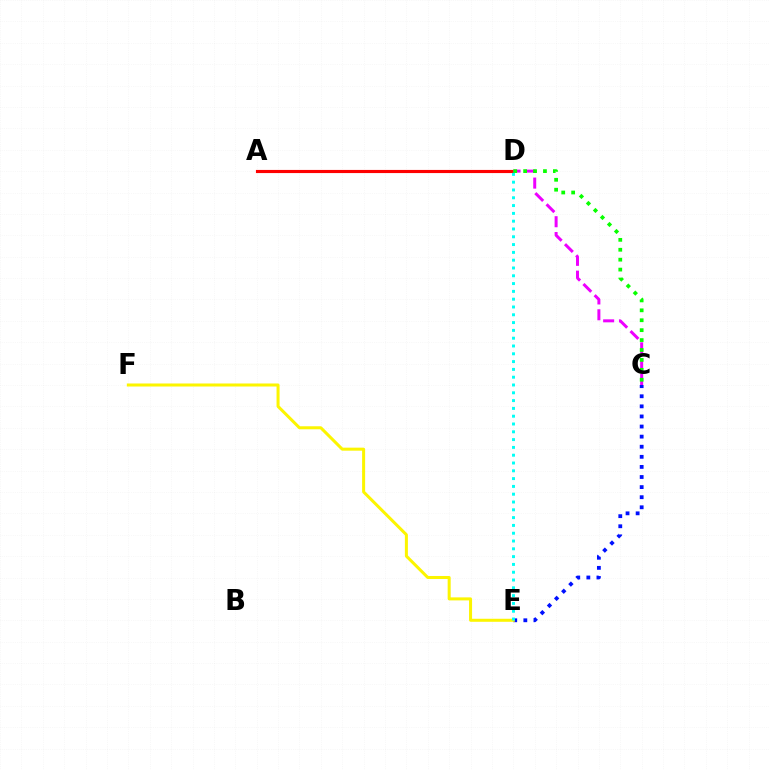{('C', 'E'): [{'color': '#0010ff', 'line_style': 'dotted', 'thickness': 2.74}], ('A', 'D'): [{'color': '#ff0000', 'line_style': 'solid', 'thickness': 2.26}], ('C', 'D'): [{'color': '#ee00ff', 'line_style': 'dashed', 'thickness': 2.15}, {'color': '#08ff00', 'line_style': 'dotted', 'thickness': 2.69}], ('E', 'F'): [{'color': '#fcf500', 'line_style': 'solid', 'thickness': 2.17}], ('D', 'E'): [{'color': '#00fff6', 'line_style': 'dotted', 'thickness': 2.12}]}